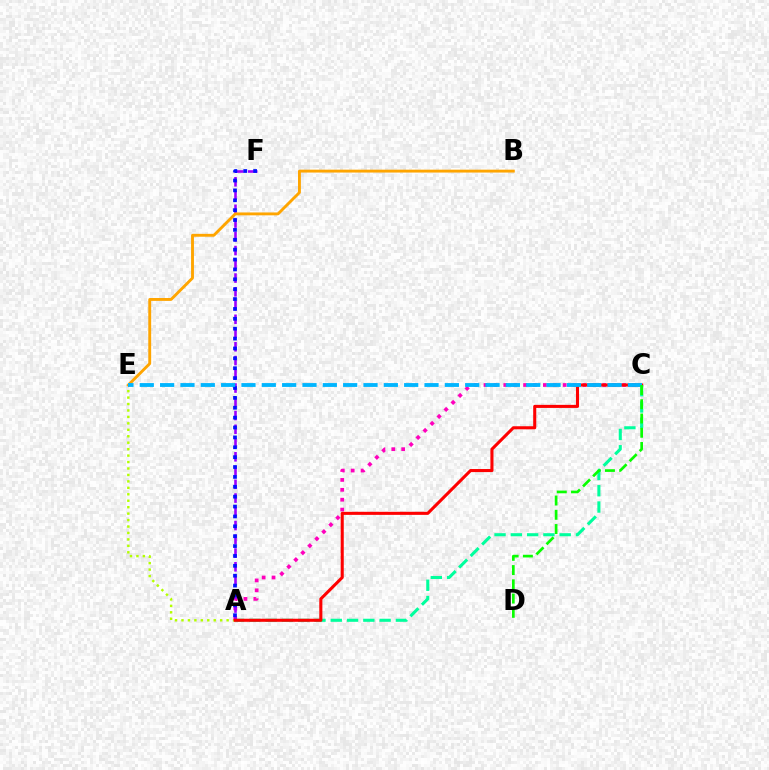{('A', 'E'): [{'color': '#b3ff00', 'line_style': 'dotted', 'thickness': 1.75}], ('A', 'C'): [{'color': '#ff00bd', 'line_style': 'dotted', 'thickness': 2.69}, {'color': '#00ff9d', 'line_style': 'dashed', 'thickness': 2.21}, {'color': '#ff0000', 'line_style': 'solid', 'thickness': 2.21}], ('A', 'F'): [{'color': '#9b00ff', 'line_style': 'dashed', 'thickness': 1.87}, {'color': '#0010ff', 'line_style': 'dotted', 'thickness': 2.68}], ('B', 'E'): [{'color': '#ffa500', 'line_style': 'solid', 'thickness': 2.08}], ('C', 'E'): [{'color': '#00b5ff', 'line_style': 'dashed', 'thickness': 2.76}], ('C', 'D'): [{'color': '#08ff00', 'line_style': 'dashed', 'thickness': 1.94}]}